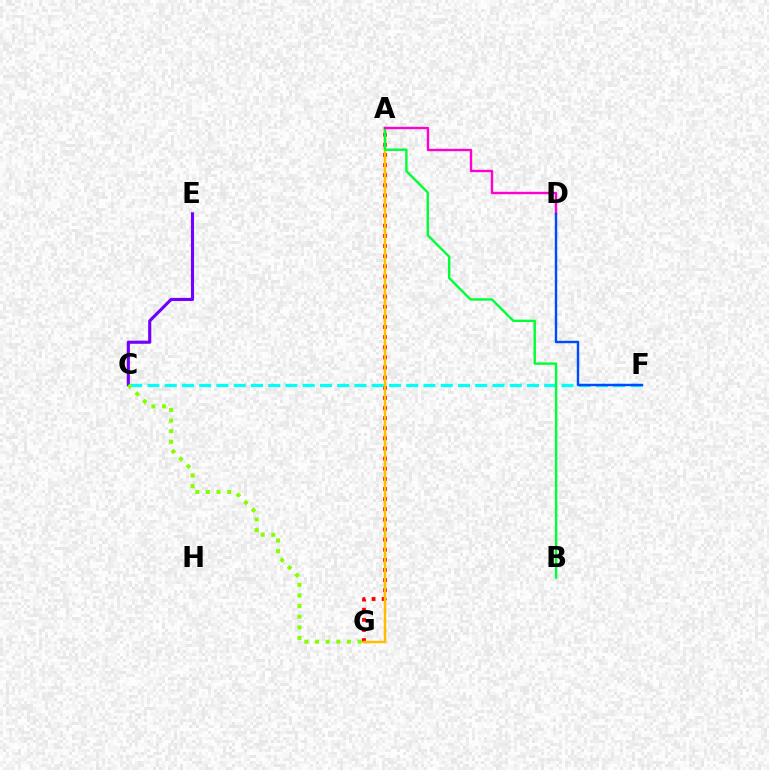{('A', 'G'): [{'color': '#ff0000', 'line_style': 'dotted', 'thickness': 2.75}, {'color': '#ffbd00', 'line_style': 'solid', 'thickness': 1.78}], ('C', 'F'): [{'color': '#00fff6', 'line_style': 'dashed', 'thickness': 2.34}], ('C', 'E'): [{'color': '#7200ff', 'line_style': 'solid', 'thickness': 2.25}], ('A', 'B'): [{'color': '#00ff39', 'line_style': 'solid', 'thickness': 1.74}], ('C', 'G'): [{'color': '#84ff00', 'line_style': 'dotted', 'thickness': 2.89}], ('A', 'D'): [{'color': '#ff00cf', 'line_style': 'solid', 'thickness': 1.71}], ('D', 'F'): [{'color': '#004bff', 'line_style': 'solid', 'thickness': 1.74}]}